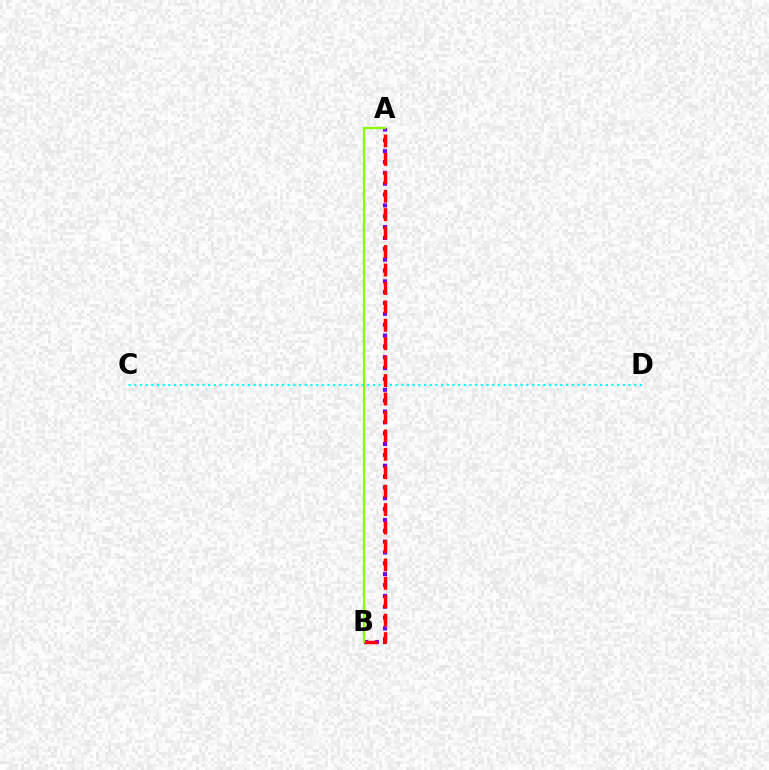{('C', 'D'): [{'color': '#00fff6', 'line_style': 'dotted', 'thickness': 1.54}], ('A', 'B'): [{'color': '#7200ff', 'line_style': 'dotted', 'thickness': 2.95}, {'color': '#ff0000', 'line_style': 'dashed', 'thickness': 2.5}, {'color': '#84ff00', 'line_style': 'solid', 'thickness': 1.59}]}